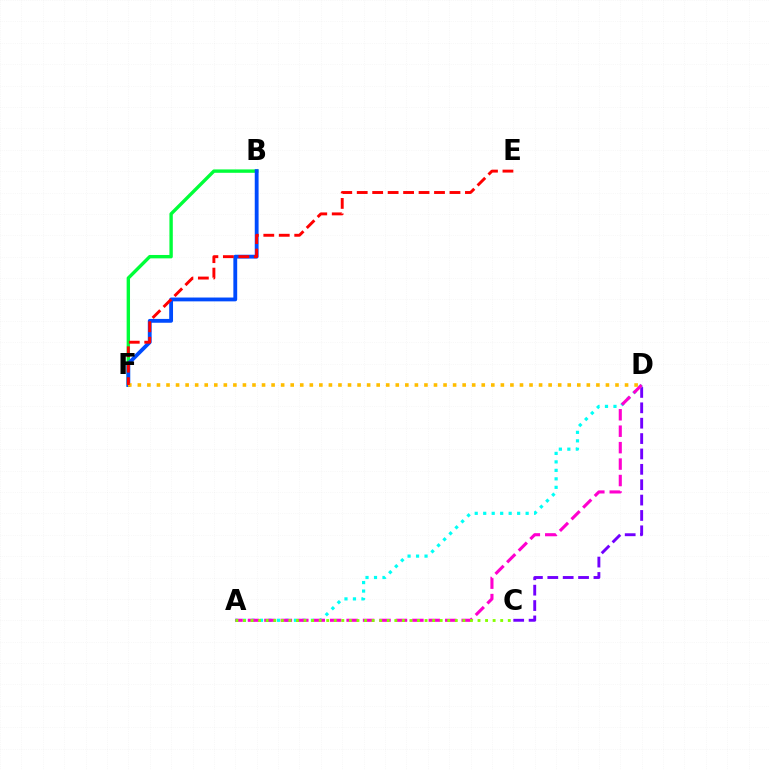{('B', 'F'): [{'color': '#00ff39', 'line_style': 'solid', 'thickness': 2.44}, {'color': '#004bff', 'line_style': 'solid', 'thickness': 2.76}], ('C', 'D'): [{'color': '#7200ff', 'line_style': 'dashed', 'thickness': 2.09}], ('A', 'D'): [{'color': '#00fff6', 'line_style': 'dotted', 'thickness': 2.31}, {'color': '#ff00cf', 'line_style': 'dashed', 'thickness': 2.23}], ('A', 'C'): [{'color': '#84ff00', 'line_style': 'dotted', 'thickness': 2.06}], ('D', 'F'): [{'color': '#ffbd00', 'line_style': 'dotted', 'thickness': 2.6}], ('E', 'F'): [{'color': '#ff0000', 'line_style': 'dashed', 'thickness': 2.1}]}